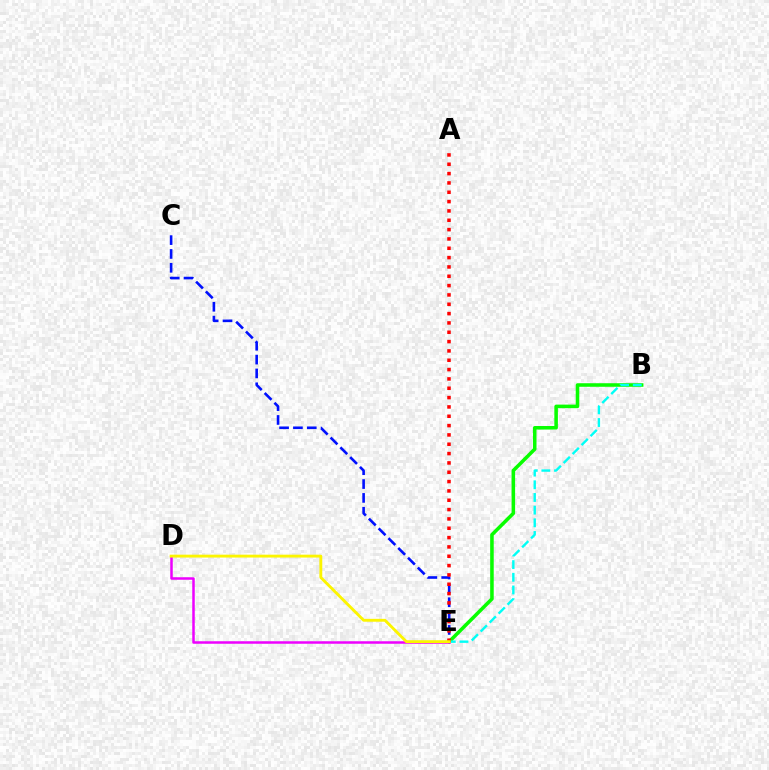{('C', 'E'): [{'color': '#0010ff', 'line_style': 'dashed', 'thickness': 1.88}], ('B', 'E'): [{'color': '#08ff00', 'line_style': 'solid', 'thickness': 2.56}, {'color': '#00fff6', 'line_style': 'dashed', 'thickness': 1.72}], ('D', 'E'): [{'color': '#ee00ff', 'line_style': 'solid', 'thickness': 1.8}, {'color': '#fcf500', 'line_style': 'solid', 'thickness': 2.07}], ('A', 'E'): [{'color': '#ff0000', 'line_style': 'dotted', 'thickness': 2.54}]}